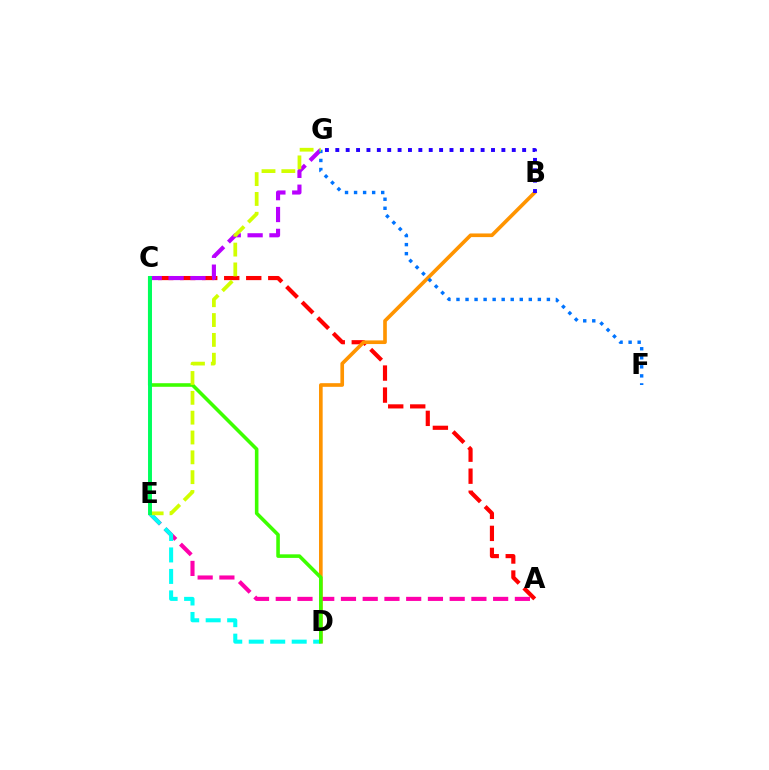{('A', 'E'): [{'color': '#ff00ac', 'line_style': 'dashed', 'thickness': 2.95}], ('A', 'C'): [{'color': '#ff0000', 'line_style': 'dashed', 'thickness': 2.99}], ('B', 'D'): [{'color': '#ff9400', 'line_style': 'solid', 'thickness': 2.63}], ('D', 'E'): [{'color': '#00fff6', 'line_style': 'dashed', 'thickness': 2.92}], ('C', 'G'): [{'color': '#b900ff', 'line_style': 'dashed', 'thickness': 2.97}], ('F', 'G'): [{'color': '#0074ff', 'line_style': 'dotted', 'thickness': 2.46}], ('C', 'D'): [{'color': '#3dff00', 'line_style': 'solid', 'thickness': 2.57}], ('E', 'G'): [{'color': '#d1ff00', 'line_style': 'dashed', 'thickness': 2.69}], ('C', 'E'): [{'color': '#00ff5c', 'line_style': 'solid', 'thickness': 2.83}], ('B', 'G'): [{'color': '#2500ff', 'line_style': 'dotted', 'thickness': 2.82}]}